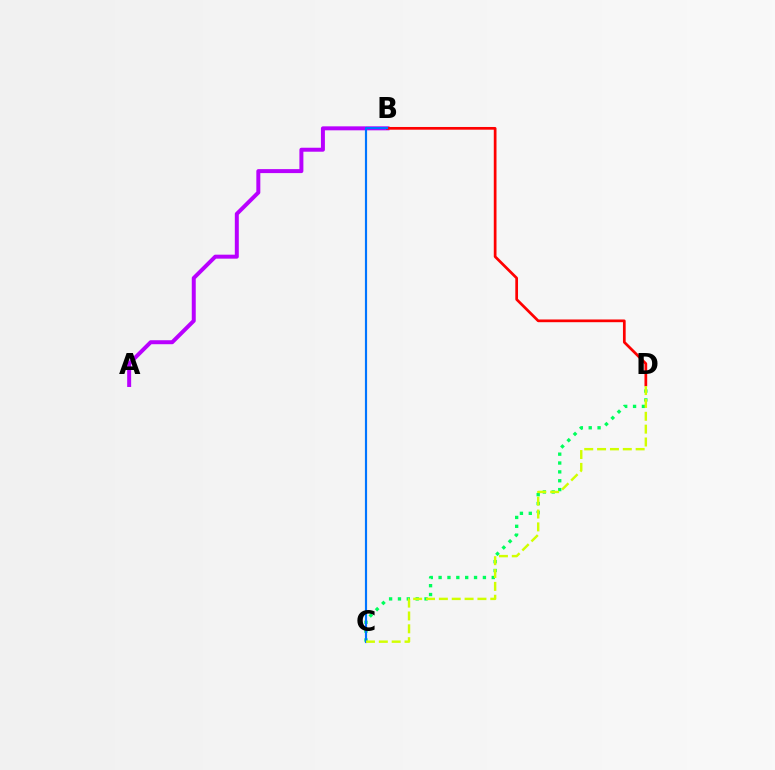{('C', 'D'): [{'color': '#00ff5c', 'line_style': 'dotted', 'thickness': 2.41}, {'color': '#d1ff00', 'line_style': 'dashed', 'thickness': 1.75}], ('A', 'B'): [{'color': '#b900ff', 'line_style': 'solid', 'thickness': 2.86}], ('B', 'D'): [{'color': '#ff0000', 'line_style': 'solid', 'thickness': 1.95}], ('B', 'C'): [{'color': '#0074ff', 'line_style': 'solid', 'thickness': 1.56}]}